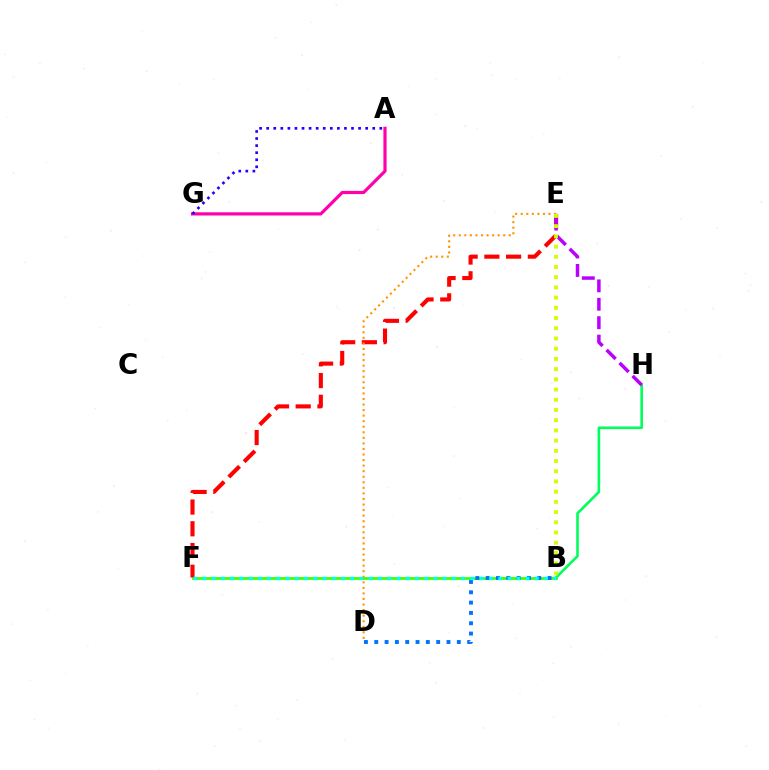{('B', 'F'): [{'color': '#3dff00', 'line_style': 'solid', 'thickness': 1.99}, {'color': '#00fff6', 'line_style': 'dotted', 'thickness': 2.51}], ('B', 'H'): [{'color': '#00ff5c', 'line_style': 'solid', 'thickness': 1.89}], ('E', 'F'): [{'color': '#ff0000', 'line_style': 'dashed', 'thickness': 2.95}], ('D', 'E'): [{'color': '#ff9400', 'line_style': 'dotted', 'thickness': 1.51}], ('E', 'H'): [{'color': '#b900ff', 'line_style': 'dashed', 'thickness': 2.5}], ('B', 'D'): [{'color': '#0074ff', 'line_style': 'dotted', 'thickness': 2.8}], ('B', 'E'): [{'color': '#d1ff00', 'line_style': 'dotted', 'thickness': 2.77}], ('A', 'G'): [{'color': '#ff00ac', 'line_style': 'solid', 'thickness': 2.3}, {'color': '#2500ff', 'line_style': 'dotted', 'thickness': 1.92}]}